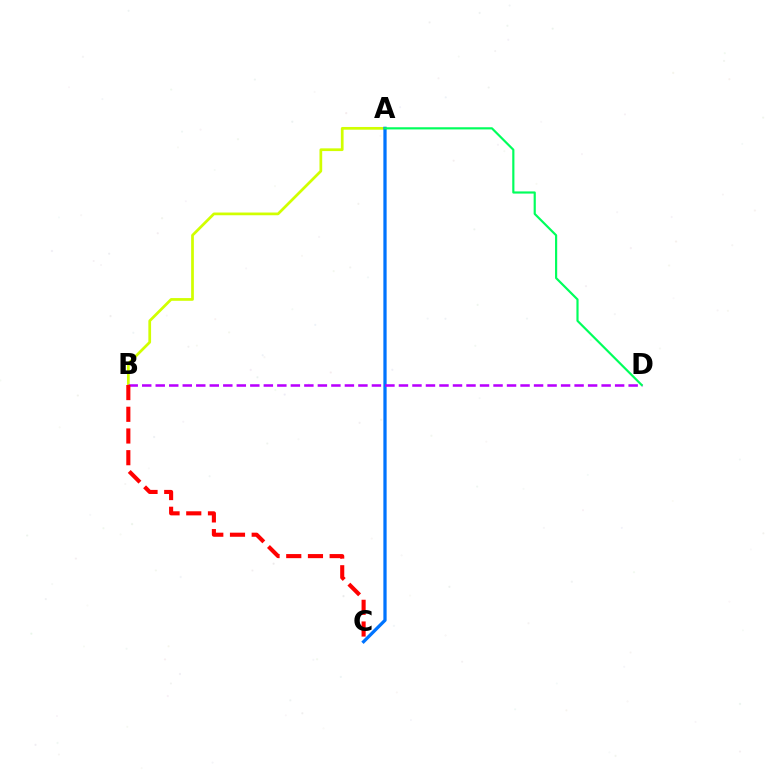{('A', 'B'): [{'color': '#d1ff00', 'line_style': 'solid', 'thickness': 1.96}], ('A', 'C'): [{'color': '#0074ff', 'line_style': 'solid', 'thickness': 2.34}], ('B', 'D'): [{'color': '#b900ff', 'line_style': 'dashed', 'thickness': 1.84}], ('A', 'D'): [{'color': '#00ff5c', 'line_style': 'solid', 'thickness': 1.56}], ('B', 'C'): [{'color': '#ff0000', 'line_style': 'dashed', 'thickness': 2.95}]}